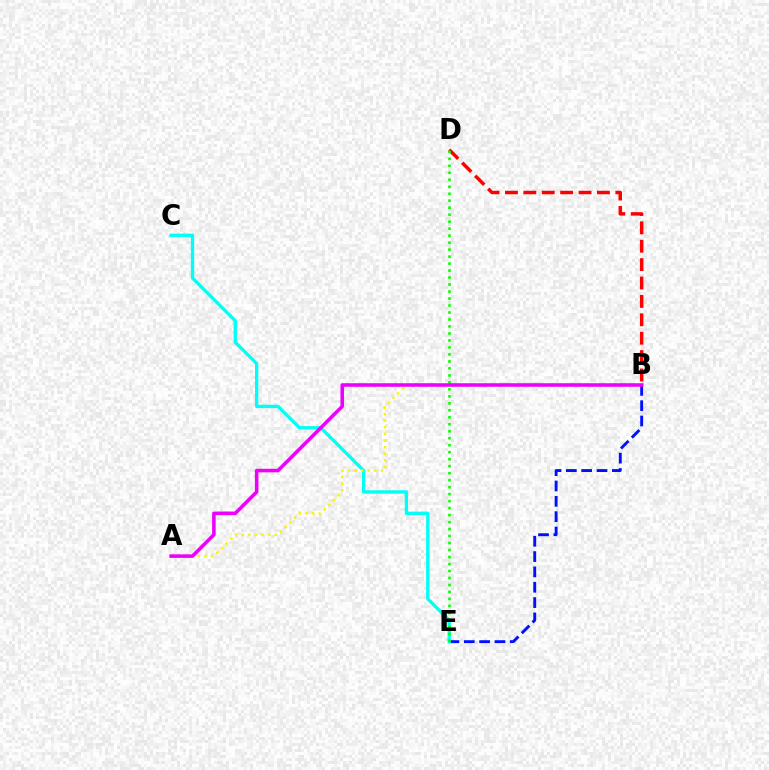{('B', 'E'): [{'color': '#0010ff', 'line_style': 'dashed', 'thickness': 2.08}], ('C', 'E'): [{'color': '#00fff6', 'line_style': 'solid', 'thickness': 2.39}], ('A', 'B'): [{'color': '#fcf500', 'line_style': 'dotted', 'thickness': 1.79}, {'color': '#ee00ff', 'line_style': 'solid', 'thickness': 2.56}], ('B', 'D'): [{'color': '#ff0000', 'line_style': 'dashed', 'thickness': 2.5}], ('D', 'E'): [{'color': '#08ff00', 'line_style': 'dotted', 'thickness': 1.9}]}